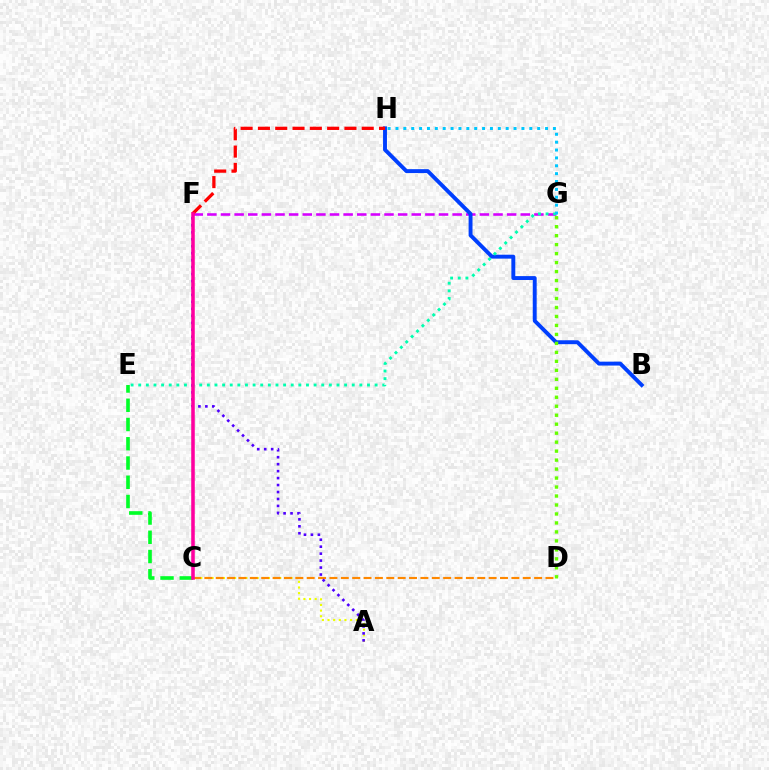{('C', 'E'): [{'color': '#00ff27', 'line_style': 'dashed', 'thickness': 2.62}], ('F', 'G'): [{'color': '#d600ff', 'line_style': 'dashed', 'thickness': 1.85}], ('B', 'H'): [{'color': '#003fff', 'line_style': 'solid', 'thickness': 2.81}], ('A', 'C'): [{'color': '#eeff00', 'line_style': 'dotted', 'thickness': 1.53}], ('C', 'D'): [{'color': '#ff8800', 'line_style': 'dashed', 'thickness': 1.54}], ('E', 'G'): [{'color': '#00ffaf', 'line_style': 'dotted', 'thickness': 2.07}], ('D', 'G'): [{'color': '#66ff00', 'line_style': 'dotted', 'thickness': 2.44}], ('F', 'H'): [{'color': '#ff0000', 'line_style': 'dashed', 'thickness': 2.35}], ('A', 'F'): [{'color': '#4f00ff', 'line_style': 'dotted', 'thickness': 1.89}], ('G', 'H'): [{'color': '#00c7ff', 'line_style': 'dotted', 'thickness': 2.14}], ('C', 'F'): [{'color': '#ff00a0', 'line_style': 'solid', 'thickness': 2.56}]}